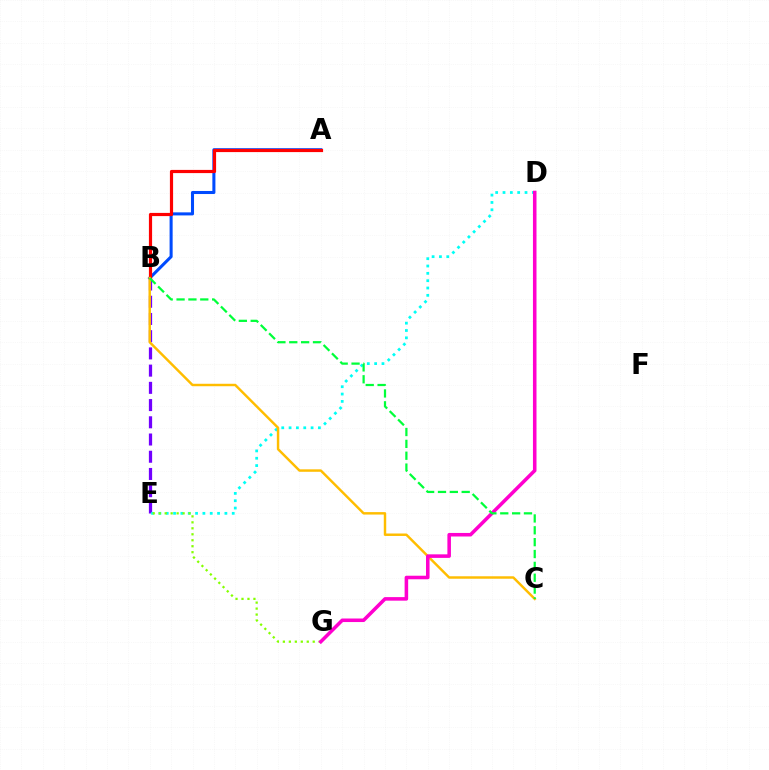{('B', 'E'): [{'color': '#7200ff', 'line_style': 'dashed', 'thickness': 2.34}], ('A', 'B'): [{'color': '#004bff', 'line_style': 'solid', 'thickness': 2.2}, {'color': '#ff0000', 'line_style': 'solid', 'thickness': 2.29}], ('D', 'E'): [{'color': '#00fff6', 'line_style': 'dotted', 'thickness': 1.99}], ('E', 'G'): [{'color': '#84ff00', 'line_style': 'dotted', 'thickness': 1.62}], ('B', 'C'): [{'color': '#ffbd00', 'line_style': 'solid', 'thickness': 1.76}, {'color': '#00ff39', 'line_style': 'dashed', 'thickness': 1.61}], ('D', 'G'): [{'color': '#ff00cf', 'line_style': 'solid', 'thickness': 2.56}]}